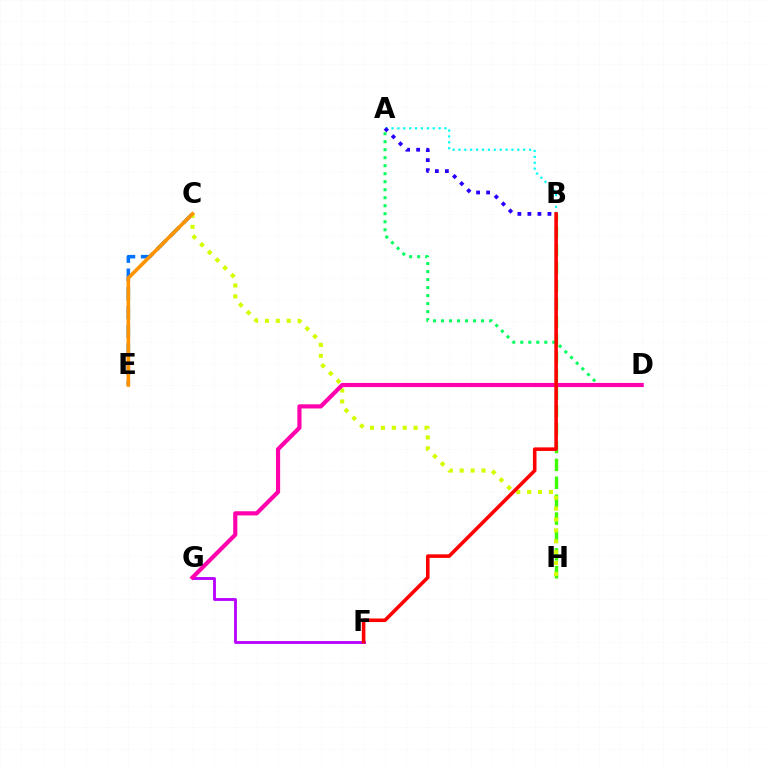{('F', 'G'): [{'color': '#b900ff', 'line_style': 'solid', 'thickness': 2.04}], ('C', 'E'): [{'color': '#0074ff', 'line_style': 'dashed', 'thickness': 2.55}, {'color': '#ff9400', 'line_style': 'solid', 'thickness': 2.63}], ('A', 'D'): [{'color': '#00ff5c', 'line_style': 'dotted', 'thickness': 2.18}], ('B', 'H'): [{'color': '#3dff00', 'line_style': 'dashed', 'thickness': 2.43}], ('C', 'H'): [{'color': '#d1ff00', 'line_style': 'dotted', 'thickness': 2.96}], ('A', 'B'): [{'color': '#00fff6', 'line_style': 'dotted', 'thickness': 1.6}, {'color': '#2500ff', 'line_style': 'dotted', 'thickness': 2.72}], ('D', 'G'): [{'color': '#ff00ac', 'line_style': 'solid', 'thickness': 2.99}], ('B', 'F'): [{'color': '#ff0000', 'line_style': 'solid', 'thickness': 2.57}]}